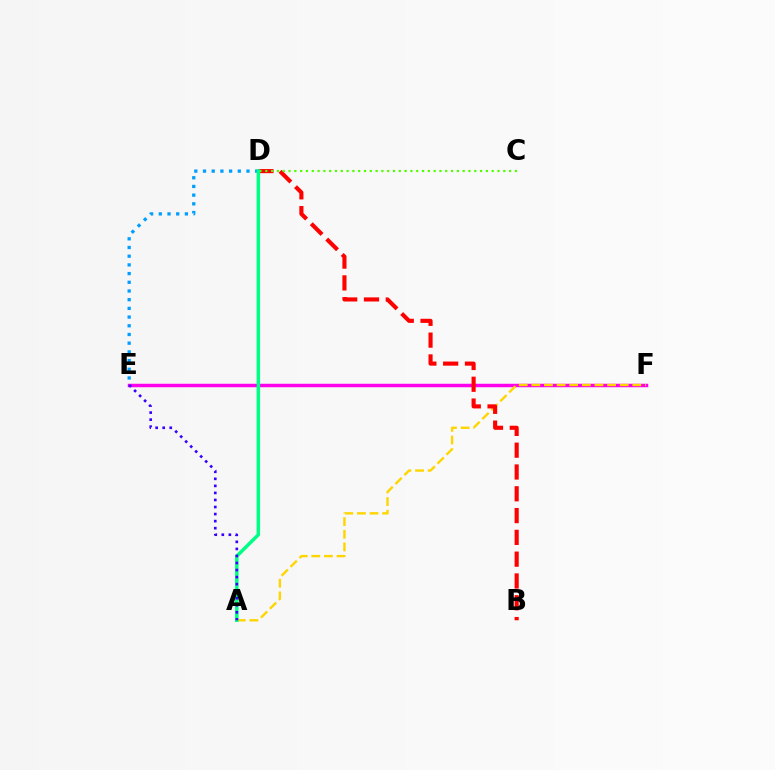{('E', 'F'): [{'color': '#ff00ed', 'line_style': 'solid', 'thickness': 2.5}], ('A', 'F'): [{'color': '#ffd500', 'line_style': 'dashed', 'thickness': 1.72}], ('B', 'D'): [{'color': '#ff0000', 'line_style': 'dashed', 'thickness': 2.96}], ('C', 'D'): [{'color': '#4fff00', 'line_style': 'dotted', 'thickness': 1.58}], ('D', 'E'): [{'color': '#009eff', 'line_style': 'dotted', 'thickness': 2.36}], ('A', 'D'): [{'color': '#00ff86', 'line_style': 'solid', 'thickness': 2.52}], ('A', 'E'): [{'color': '#3700ff', 'line_style': 'dotted', 'thickness': 1.91}]}